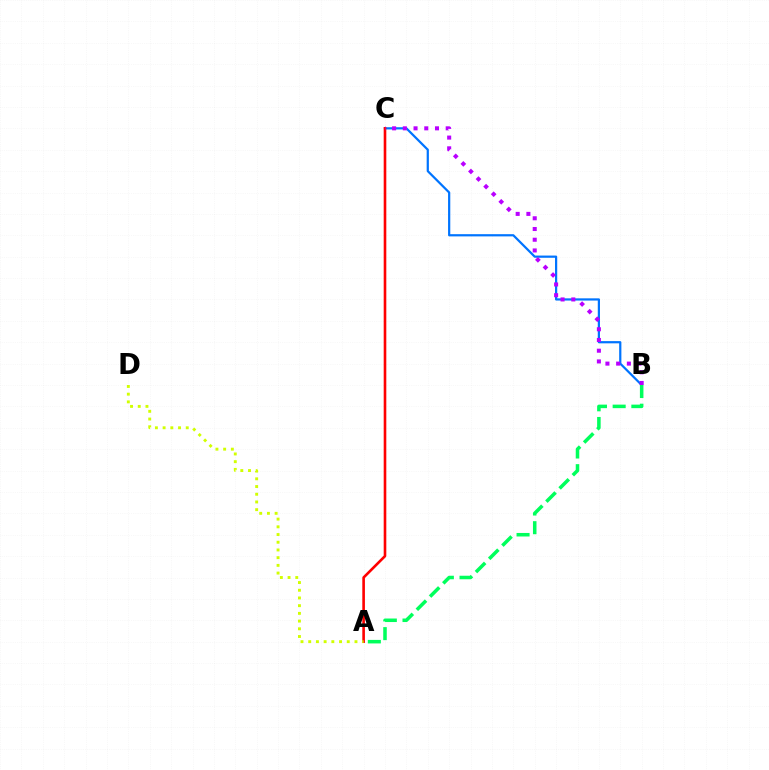{('B', 'C'): [{'color': '#0074ff', 'line_style': 'solid', 'thickness': 1.6}, {'color': '#b900ff', 'line_style': 'dotted', 'thickness': 2.91}], ('A', 'B'): [{'color': '#00ff5c', 'line_style': 'dashed', 'thickness': 2.54}], ('A', 'C'): [{'color': '#ff0000', 'line_style': 'solid', 'thickness': 1.89}], ('A', 'D'): [{'color': '#d1ff00', 'line_style': 'dotted', 'thickness': 2.09}]}